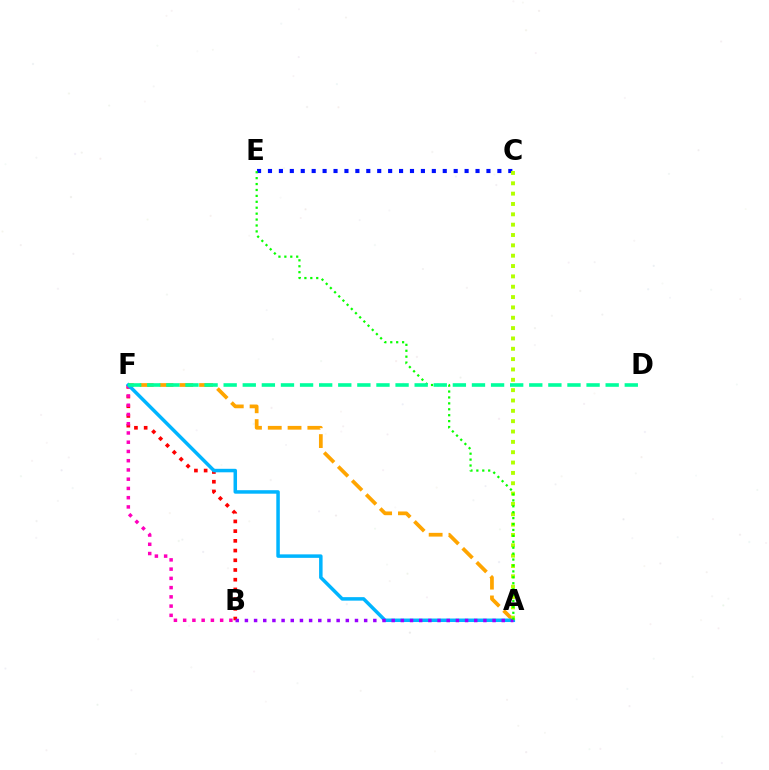{('B', 'F'): [{'color': '#ff0000', 'line_style': 'dotted', 'thickness': 2.64}, {'color': '#ff00bd', 'line_style': 'dotted', 'thickness': 2.51}], ('A', 'F'): [{'color': '#ffa500', 'line_style': 'dashed', 'thickness': 2.69}, {'color': '#00b5ff', 'line_style': 'solid', 'thickness': 2.52}], ('C', 'E'): [{'color': '#0010ff', 'line_style': 'dotted', 'thickness': 2.97}], ('A', 'C'): [{'color': '#b3ff00', 'line_style': 'dotted', 'thickness': 2.81}], ('A', 'B'): [{'color': '#9b00ff', 'line_style': 'dotted', 'thickness': 2.49}], ('A', 'E'): [{'color': '#08ff00', 'line_style': 'dotted', 'thickness': 1.61}], ('D', 'F'): [{'color': '#00ff9d', 'line_style': 'dashed', 'thickness': 2.59}]}